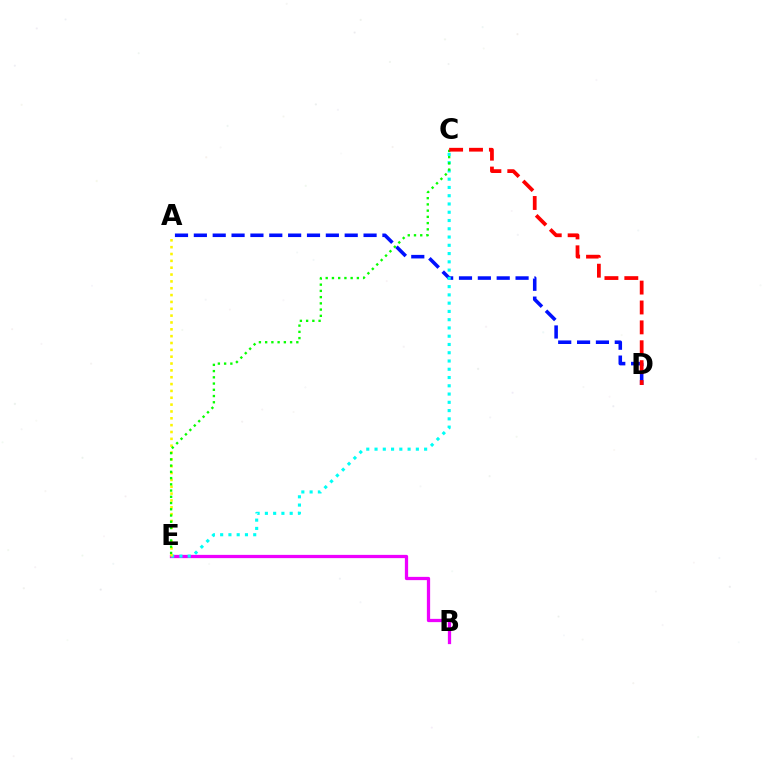{('A', 'D'): [{'color': '#0010ff', 'line_style': 'dashed', 'thickness': 2.56}], ('B', 'E'): [{'color': '#ee00ff', 'line_style': 'solid', 'thickness': 2.35}], ('C', 'E'): [{'color': '#00fff6', 'line_style': 'dotted', 'thickness': 2.25}, {'color': '#08ff00', 'line_style': 'dotted', 'thickness': 1.69}], ('A', 'E'): [{'color': '#fcf500', 'line_style': 'dotted', 'thickness': 1.86}], ('C', 'D'): [{'color': '#ff0000', 'line_style': 'dashed', 'thickness': 2.7}]}